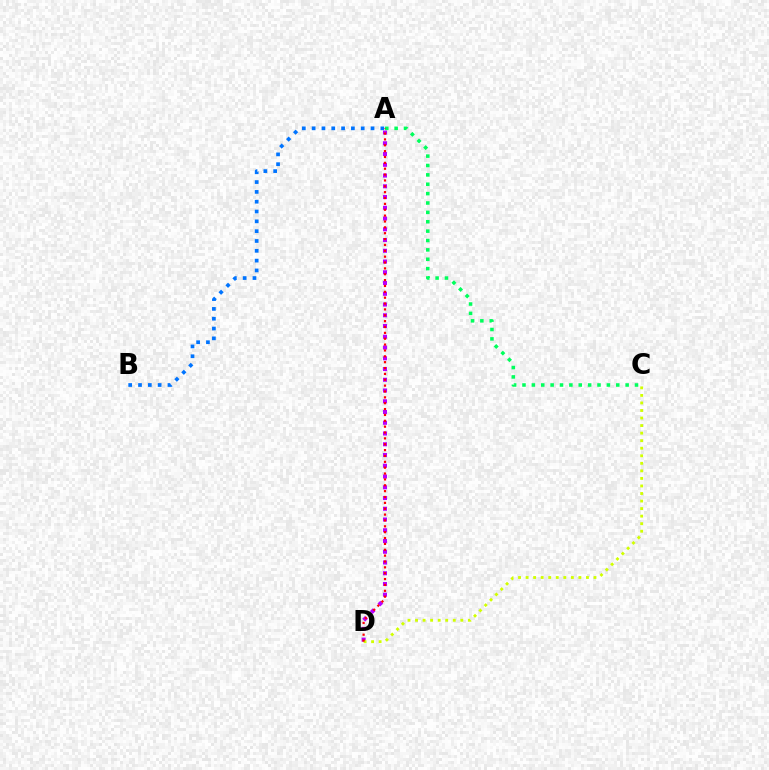{('A', 'D'): [{'color': '#b900ff', 'line_style': 'dotted', 'thickness': 2.92}, {'color': '#ff0000', 'line_style': 'dotted', 'thickness': 1.59}], ('C', 'D'): [{'color': '#d1ff00', 'line_style': 'dotted', 'thickness': 2.05}], ('A', 'C'): [{'color': '#00ff5c', 'line_style': 'dotted', 'thickness': 2.55}], ('A', 'B'): [{'color': '#0074ff', 'line_style': 'dotted', 'thickness': 2.67}]}